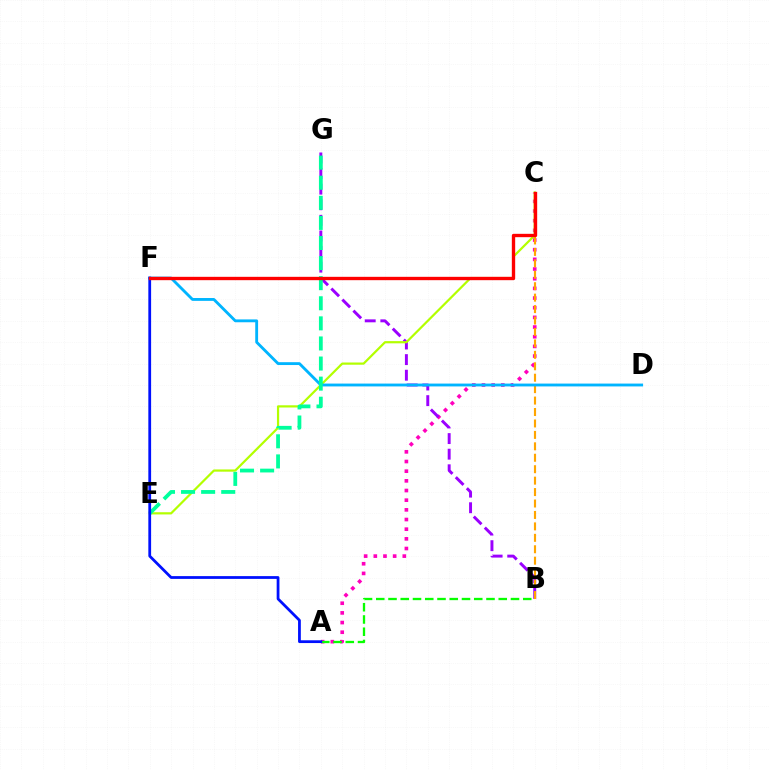{('A', 'C'): [{'color': '#ff00bd', 'line_style': 'dotted', 'thickness': 2.63}], ('B', 'G'): [{'color': '#9b00ff', 'line_style': 'dashed', 'thickness': 2.12}], ('B', 'C'): [{'color': '#ffa500', 'line_style': 'dashed', 'thickness': 1.55}], ('C', 'E'): [{'color': '#b3ff00', 'line_style': 'solid', 'thickness': 1.59}], ('A', 'B'): [{'color': '#08ff00', 'line_style': 'dashed', 'thickness': 1.66}], ('D', 'F'): [{'color': '#00b5ff', 'line_style': 'solid', 'thickness': 2.05}], ('E', 'G'): [{'color': '#00ff9d', 'line_style': 'dashed', 'thickness': 2.73}], ('A', 'F'): [{'color': '#0010ff', 'line_style': 'solid', 'thickness': 2.0}], ('C', 'F'): [{'color': '#ff0000', 'line_style': 'solid', 'thickness': 2.42}]}